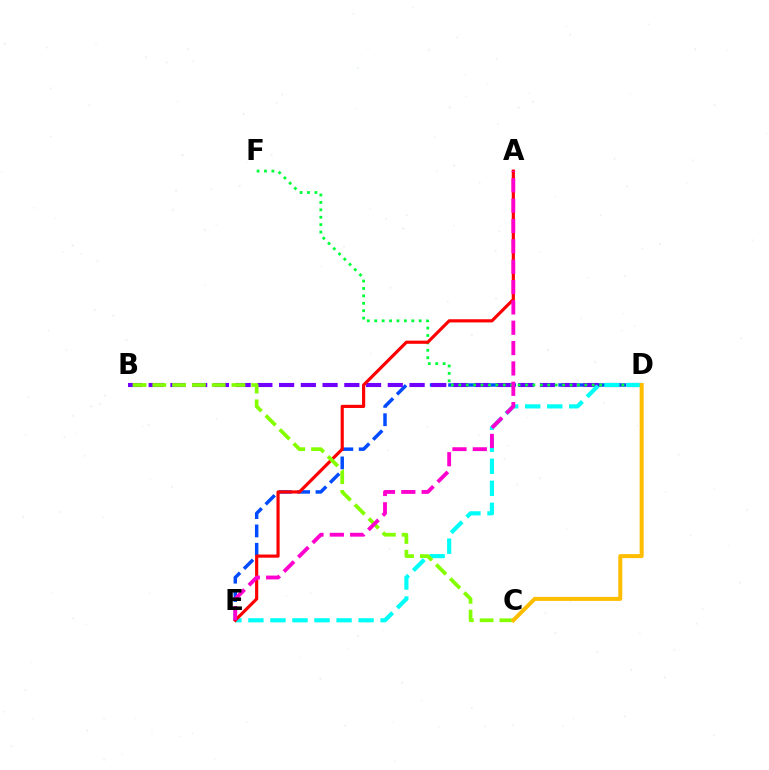{('D', 'E'): [{'color': '#004bff', 'line_style': 'dashed', 'thickness': 2.49}, {'color': '#00fff6', 'line_style': 'dashed', 'thickness': 2.99}], ('B', 'D'): [{'color': '#7200ff', 'line_style': 'dashed', 'thickness': 2.95}], ('D', 'F'): [{'color': '#00ff39', 'line_style': 'dotted', 'thickness': 2.01}], ('A', 'E'): [{'color': '#ff0000', 'line_style': 'solid', 'thickness': 2.28}, {'color': '#ff00cf', 'line_style': 'dashed', 'thickness': 2.76}], ('B', 'C'): [{'color': '#84ff00', 'line_style': 'dashed', 'thickness': 2.69}], ('C', 'D'): [{'color': '#ffbd00', 'line_style': 'solid', 'thickness': 2.88}]}